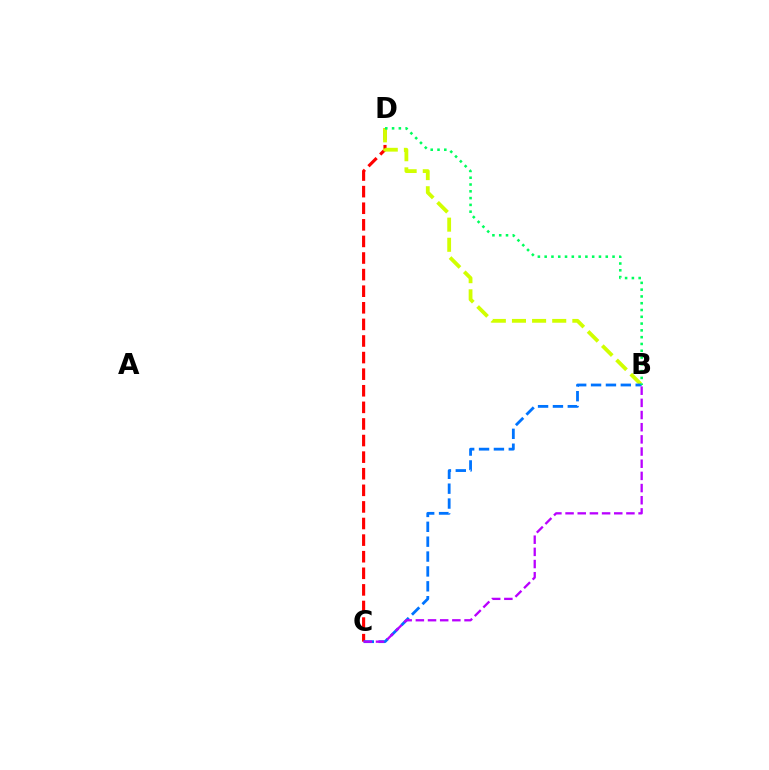{('C', 'D'): [{'color': '#ff0000', 'line_style': 'dashed', 'thickness': 2.25}], ('B', 'D'): [{'color': '#d1ff00', 'line_style': 'dashed', 'thickness': 2.73}, {'color': '#00ff5c', 'line_style': 'dotted', 'thickness': 1.84}], ('B', 'C'): [{'color': '#0074ff', 'line_style': 'dashed', 'thickness': 2.02}, {'color': '#b900ff', 'line_style': 'dashed', 'thickness': 1.65}]}